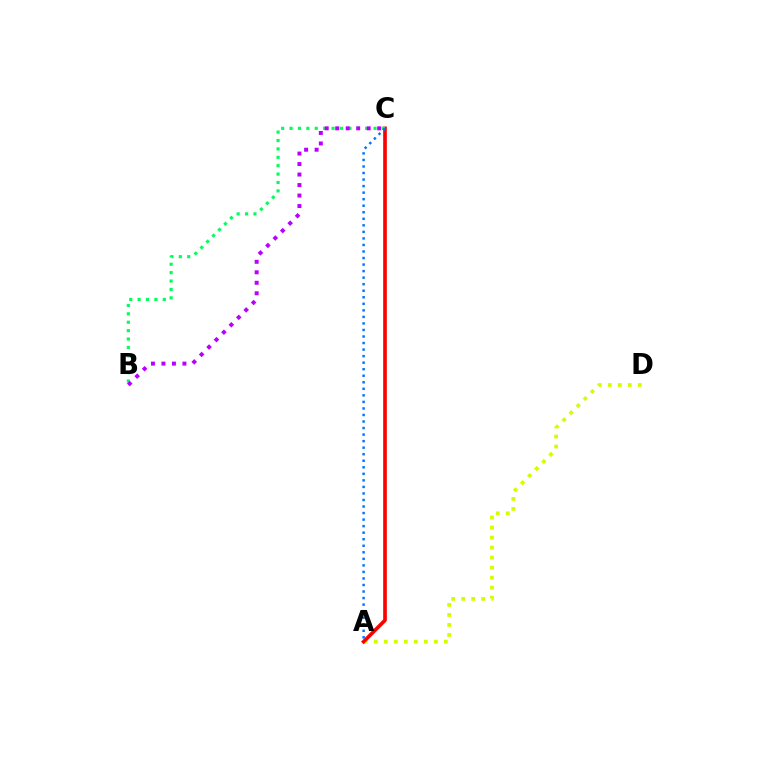{('A', 'D'): [{'color': '#d1ff00', 'line_style': 'dotted', 'thickness': 2.72}], ('A', 'C'): [{'color': '#ff0000', 'line_style': 'solid', 'thickness': 2.63}, {'color': '#0074ff', 'line_style': 'dotted', 'thickness': 1.78}], ('B', 'C'): [{'color': '#00ff5c', 'line_style': 'dotted', 'thickness': 2.28}, {'color': '#b900ff', 'line_style': 'dotted', 'thickness': 2.85}]}